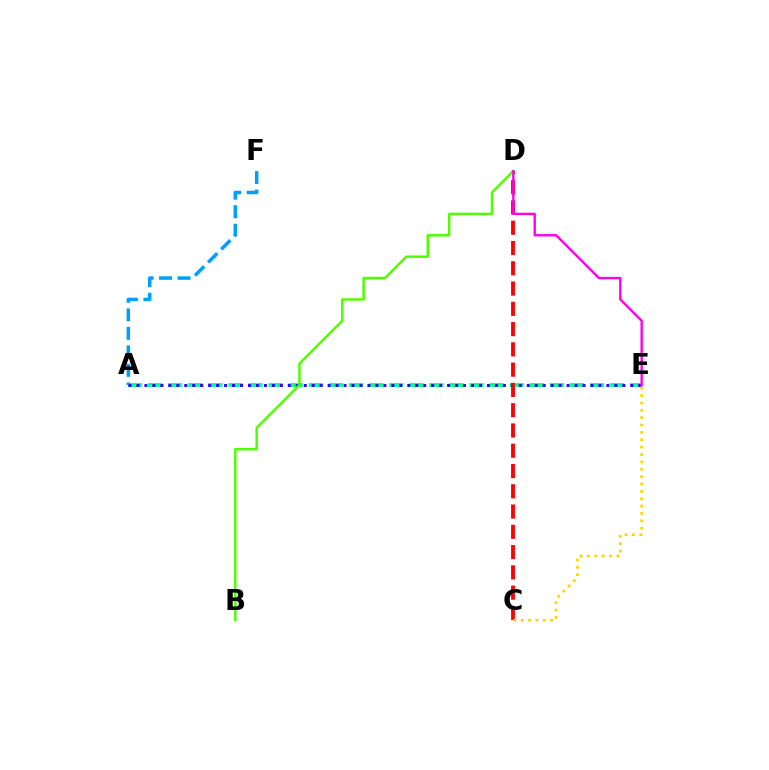{('A', 'E'): [{'color': '#00ff86', 'line_style': 'dashed', 'thickness': 2.73}, {'color': '#3700ff', 'line_style': 'dotted', 'thickness': 2.16}], ('A', 'F'): [{'color': '#009eff', 'line_style': 'dashed', 'thickness': 2.51}], ('C', 'D'): [{'color': '#ff0000', 'line_style': 'dashed', 'thickness': 2.75}], ('C', 'E'): [{'color': '#ffd500', 'line_style': 'dotted', 'thickness': 2.0}], ('B', 'D'): [{'color': '#4fff00', 'line_style': 'solid', 'thickness': 1.78}], ('D', 'E'): [{'color': '#ff00ed', 'line_style': 'solid', 'thickness': 1.72}]}